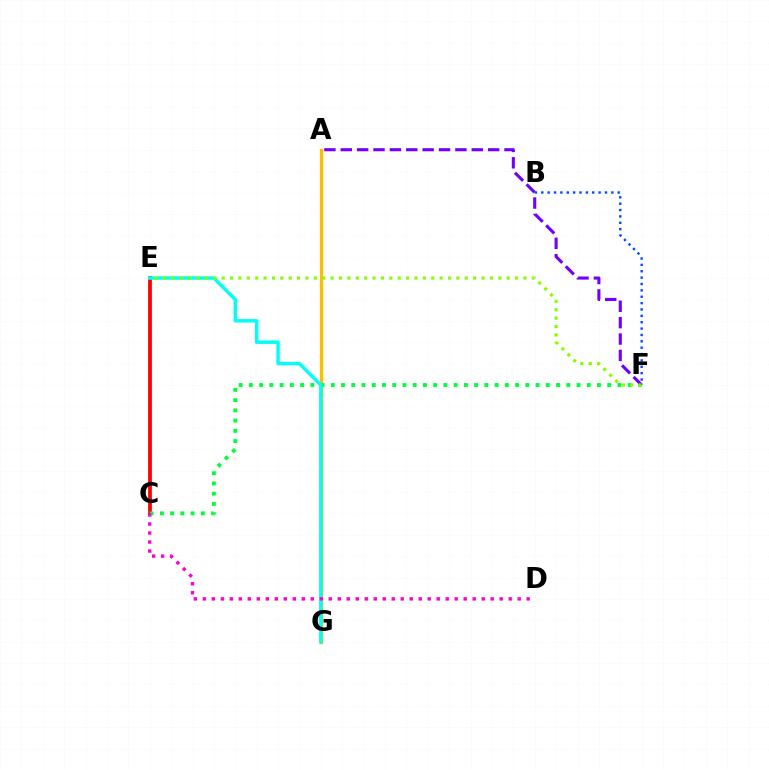{('C', 'E'): [{'color': '#ff0000', 'line_style': 'solid', 'thickness': 2.7}], ('A', 'G'): [{'color': '#ffbd00', 'line_style': 'solid', 'thickness': 2.4}], ('C', 'F'): [{'color': '#00ff39', 'line_style': 'dotted', 'thickness': 2.78}], ('E', 'G'): [{'color': '#00fff6', 'line_style': 'solid', 'thickness': 2.48}], ('A', 'F'): [{'color': '#7200ff', 'line_style': 'dashed', 'thickness': 2.22}], ('E', 'F'): [{'color': '#84ff00', 'line_style': 'dotted', 'thickness': 2.28}], ('B', 'F'): [{'color': '#004bff', 'line_style': 'dotted', 'thickness': 1.73}], ('C', 'D'): [{'color': '#ff00cf', 'line_style': 'dotted', 'thickness': 2.44}]}